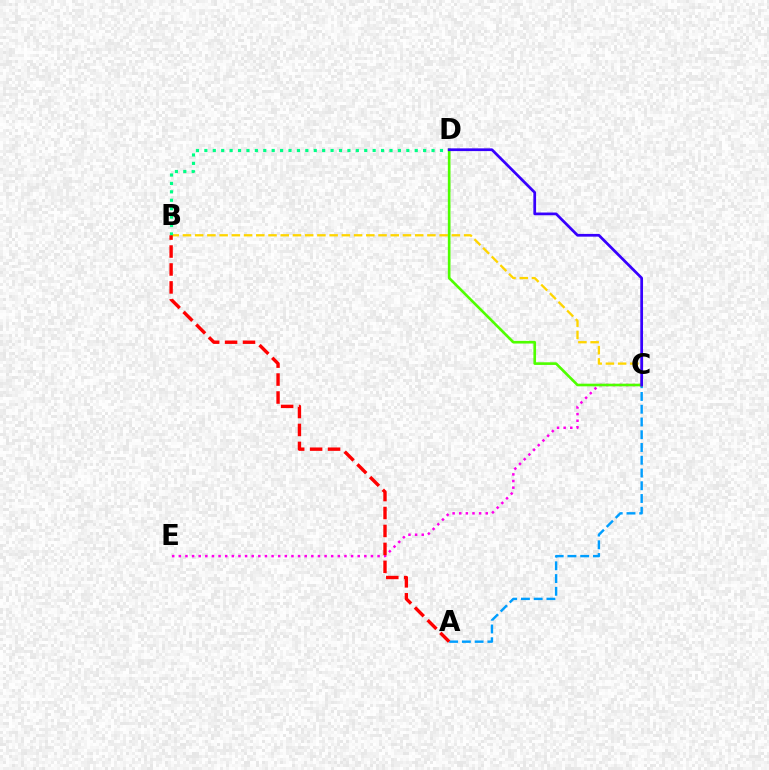{('B', 'C'): [{'color': '#ffd500', 'line_style': 'dashed', 'thickness': 1.66}], ('A', 'C'): [{'color': '#009eff', 'line_style': 'dashed', 'thickness': 1.73}], ('C', 'E'): [{'color': '#ff00ed', 'line_style': 'dotted', 'thickness': 1.8}], ('B', 'D'): [{'color': '#00ff86', 'line_style': 'dotted', 'thickness': 2.29}], ('C', 'D'): [{'color': '#4fff00', 'line_style': 'solid', 'thickness': 1.9}, {'color': '#3700ff', 'line_style': 'solid', 'thickness': 1.97}], ('A', 'B'): [{'color': '#ff0000', 'line_style': 'dashed', 'thickness': 2.44}]}